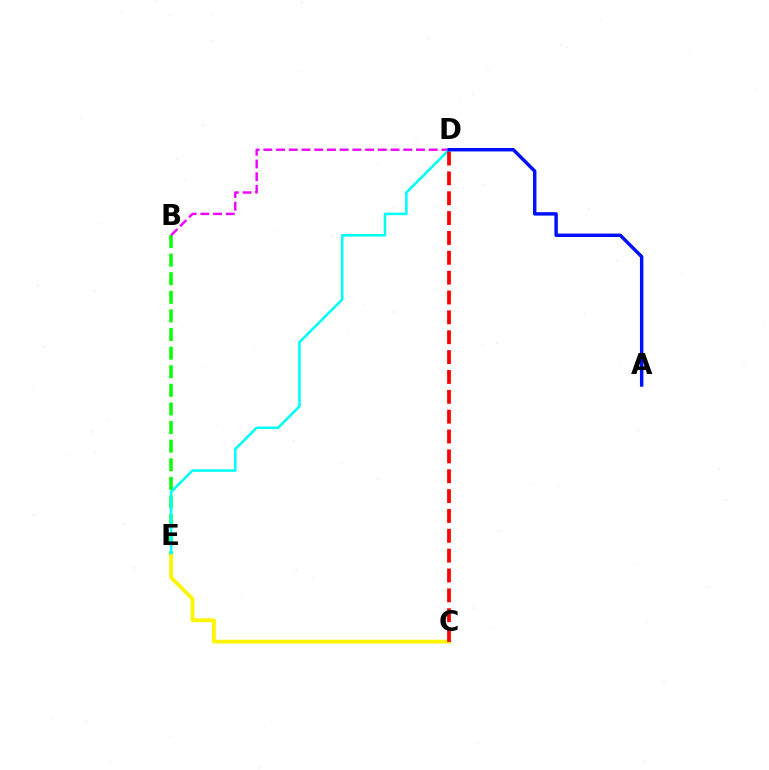{('B', 'E'): [{'color': '#08ff00', 'line_style': 'dashed', 'thickness': 2.53}], ('B', 'D'): [{'color': '#ee00ff', 'line_style': 'dashed', 'thickness': 1.73}], ('D', 'E'): [{'color': '#00fff6', 'line_style': 'solid', 'thickness': 1.85}], ('C', 'E'): [{'color': '#fcf500', 'line_style': 'solid', 'thickness': 2.73}], ('C', 'D'): [{'color': '#ff0000', 'line_style': 'dashed', 'thickness': 2.7}], ('A', 'D'): [{'color': '#0010ff', 'line_style': 'solid', 'thickness': 2.48}]}